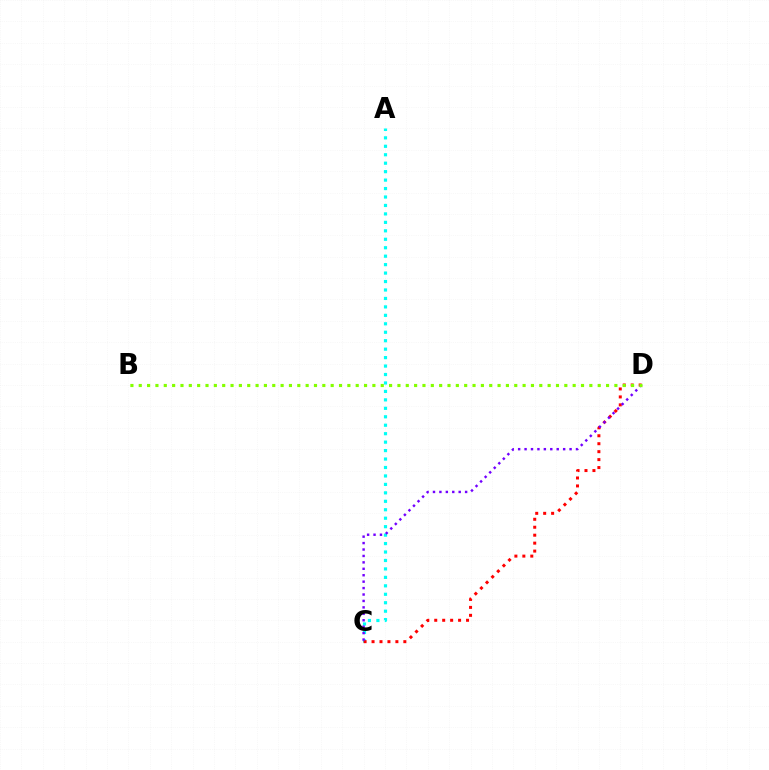{('A', 'C'): [{'color': '#00fff6', 'line_style': 'dotted', 'thickness': 2.3}], ('C', 'D'): [{'color': '#ff0000', 'line_style': 'dotted', 'thickness': 2.16}, {'color': '#7200ff', 'line_style': 'dotted', 'thickness': 1.75}], ('B', 'D'): [{'color': '#84ff00', 'line_style': 'dotted', 'thickness': 2.27}]}